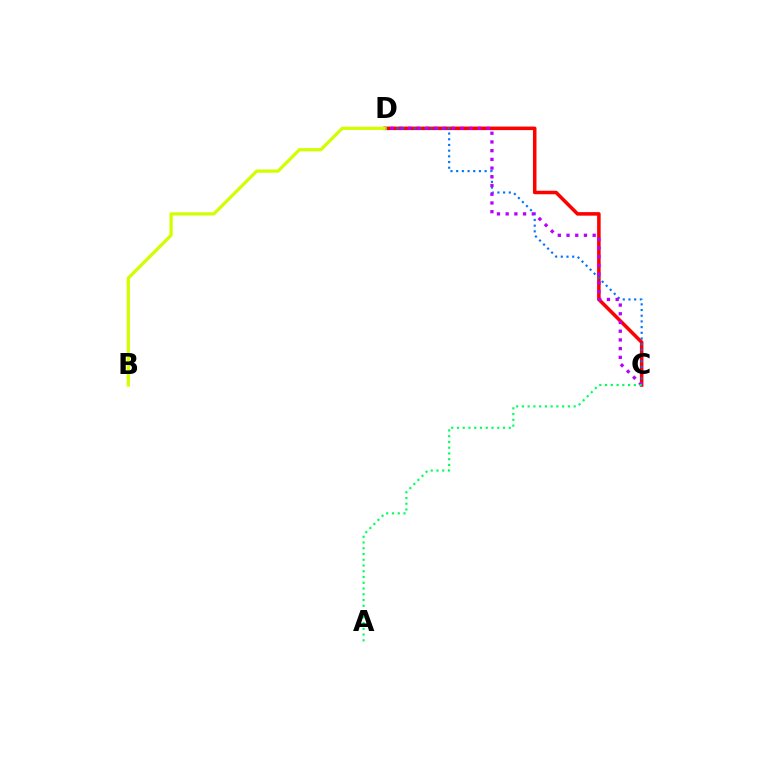{('C', 'D'): [{'color': '#ff0000', 'line_style': 'solid', 'thickness': 2.54}, {'color': '#0074ff', 'line_style': 'dotted', 'thickness': 1.55}, {'color': '#b900ff', 'line_style': 'dotted', 'thickness': 2.37}], ('B', 'D'): [{'color': '#d1ff00', 'line_style': 'solid', 'thickness': 2.33}], ('A', 'C'): [{'color': '#00ff5c', 'line_style': 'dotted', 'thickness': 1.56}]}